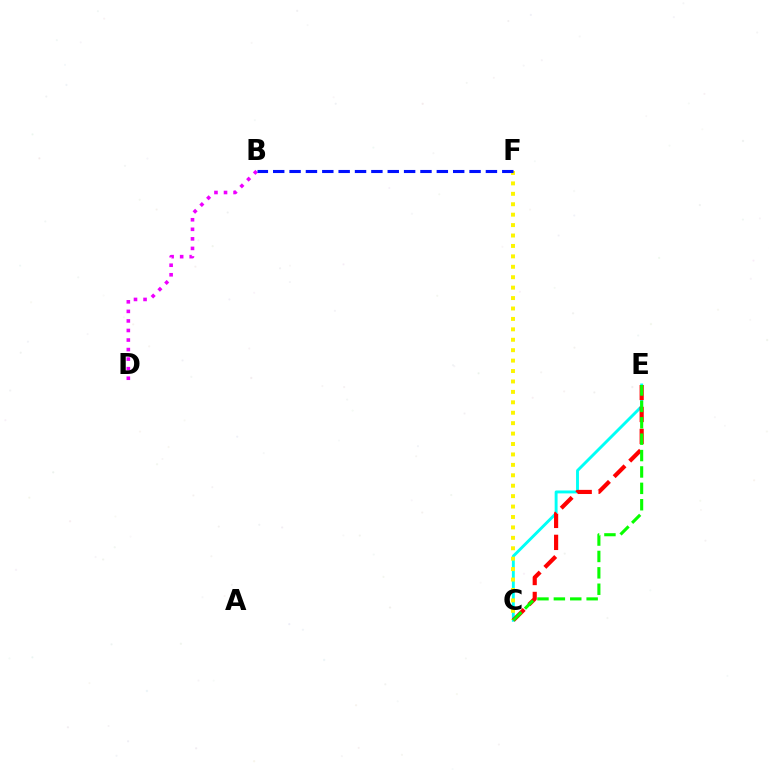{('C', 'E'): [{'color': '#00fff6', 'line_style': 'solid', 'thickness': 2.09}, {'color': '#ff0000', 'line_style': 'dashed', 'thickness': 2.99}, {'color': '#08ff00', 'line_style': 'dashed', 'thickness': 2.23}], ('B', 'D'): [{'color': '#ee00ff', 'line_style': 'dotted', 'thickness': 2.59}], ('C', 'F'): [{'color': '#fcf500', 'line_style': 'dotted', 'thickness': 2.83}], ('B', 'F'): [{'color': '#0010ff', 'line_style': 'dashed', 'thickness': 2.22}]}